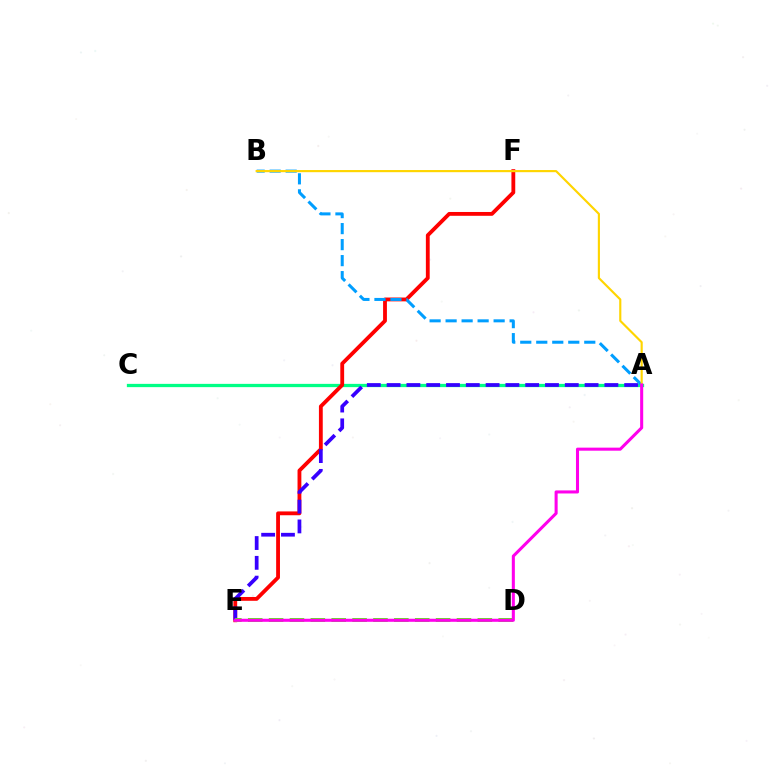{('A', 'C'): [{'color': '#00ff86', 'line_style': 'solid', 'thickness': 2.36}], ('E', 'F'): [{'color': '#ff0000', 'line_style': 'solid', 'thickness': 2.75}], ('A', 'E'): [{'color': '#3700ff', 'line_style': 'dashed', 'thickness': 2.69}, {'color': '#ff00ed', 'line_style': 'solid', 'thickness': 2.2}], ('A', 'B'): [{'color': '#009eff', 'line_style': 'dashed', 'thickness': 2.17}, {'color': '#ffd500', 'line_style': 'solid', 'thickness': 1.55}], ('D', 'E'): [{'color': '#4fff00', 'line_style': 'dashed', 'thickness': 2.84}]}